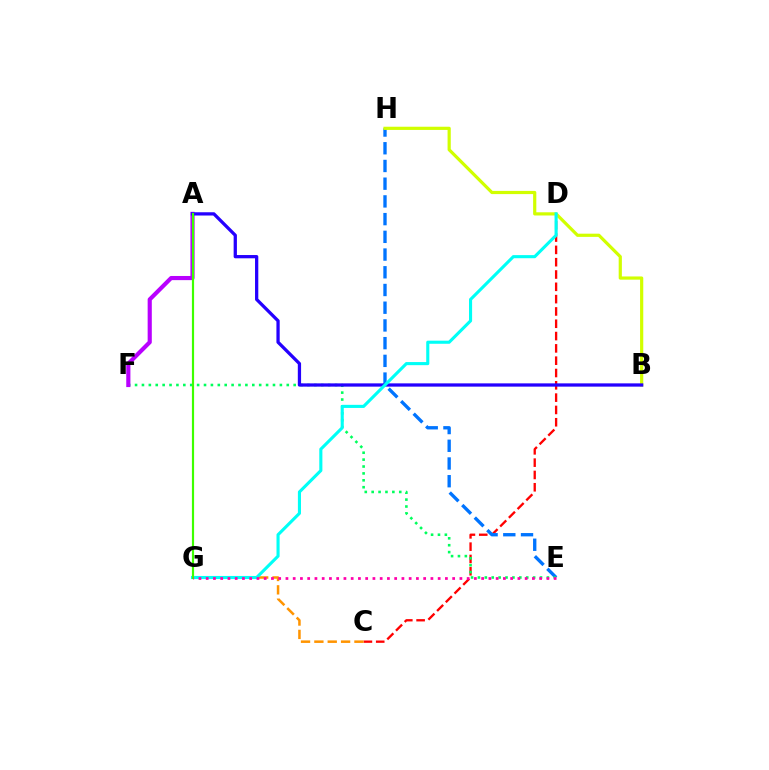{('C', 'D'): [{'color': '#ff0000', 'line_style': 'dashed', 'thickness': 1.67}], ('E', 'H'): [{'color': '#0074ff', 'line_style': 'dashed', 'thickness': 2.41}], ('E', 'F'): [{'color': '#00ff5c', 'line_style': 'dotted', 'thickness': 1.87}], ('A', 'F'): [{'color': '#b900ff', 'line_style': 'solid', 'thickness': 2.99}], ('B', 'H'): [{'color': '#d1ff00', 'line_style': 'solid', 'thickness': 2.3}], ('C', 'G'): [{'color': '#ff9400', 'line_style': 'dashed', 'thickness': 1.81}], ('A', 'B'): [{'color': '#2500ff', 'line_style': 'solid', 'thickness': 2.35}], ('D', 'G'): [{'color': '#00fff6', 'line_style': 'solid', 'thickness': 2.23}], ('A', 'G'): [{'color': '#3dff00', 'line_style': 'solid', 'thickness': 1.57}], ('E', 'G'): [{'color': '#ff00ac', 'line_style': 'dotted', 'thickness': 1.97}]}